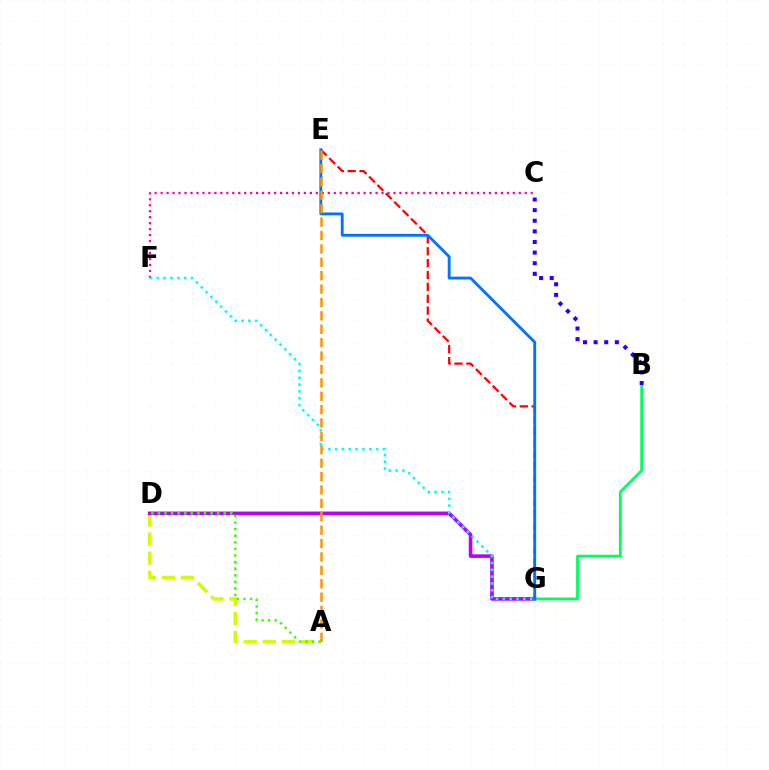{('A', 'D'): [{'color': '#d1ff00', 'line_style': 'dashed', 'thickness': 2.59}, {'color': '#3dff00', 'line_style': 'dotted', 'thickness': 1.79}], ('D', 'G'): [{'color': '#b900ff', 'line_style': 'solid', 'thickness': 2.59}], ('E', 'G'): [{'color': '#ff0000', 'line_style': 'dashed', 'thickness': 1.61}, {'color': '#0074ff', 'line_style': 'solid', 'thickness': 2.05}], ('B', 'G'): [{'color': '#00ff5c', 'line_style': 'solid', 'thickness': 2.02}], ('C', 'F'): [{'color': '#ff00ac', 'line_style': 'dotted', 'thickness': 1.62}], ('F', 'G'): [{'color': '#00fff6', 'line_style': 'dotted', 'thickness': 1.85}], ('A', 'E'): [{'color': '#ff9400', 'line_style': 'dashed', 'thickness': 1.82}], ('B', 'C'): [{'color': '#2500ff', 'line_style': 'dotted', 'thickness': 2.88}]}